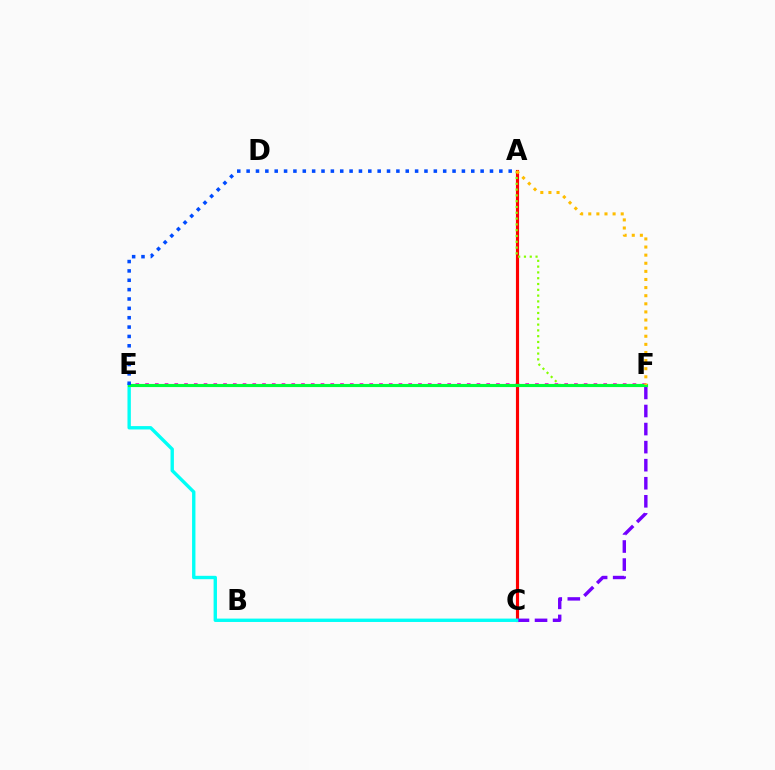{('E', 'F'): [{'color': '#ff00cf', 'line_style': 'dotted', 'thickness': 2.65}, {'color': '#00ff39', 'line_style': 'solid', 'thickness': 2.26}], ('A', 'C'): [{'color': '#ff0000', 'line_style': 'solid', 'thickness': 2.26}], ('A', 'F'): [{'color': '#84ff00', 'line_style': 'dotted', 'thickness': 1.58}, {'color': '#ffbd00', 'line_style': 'dotted', 'thickness': 2.2}], ('C', 'F'): [{'color': '#7200ff', 'line_style': 'dashed', 'thickness': 2.45}], ('C', 'E'): [{'color': '#00fff6', 'line_style': 'solid', 'thickness': 2.43}], ('A', 'E'): [{'color': '#004bff', 'line_style': 'dotted', 'thickness': 2.54}]}